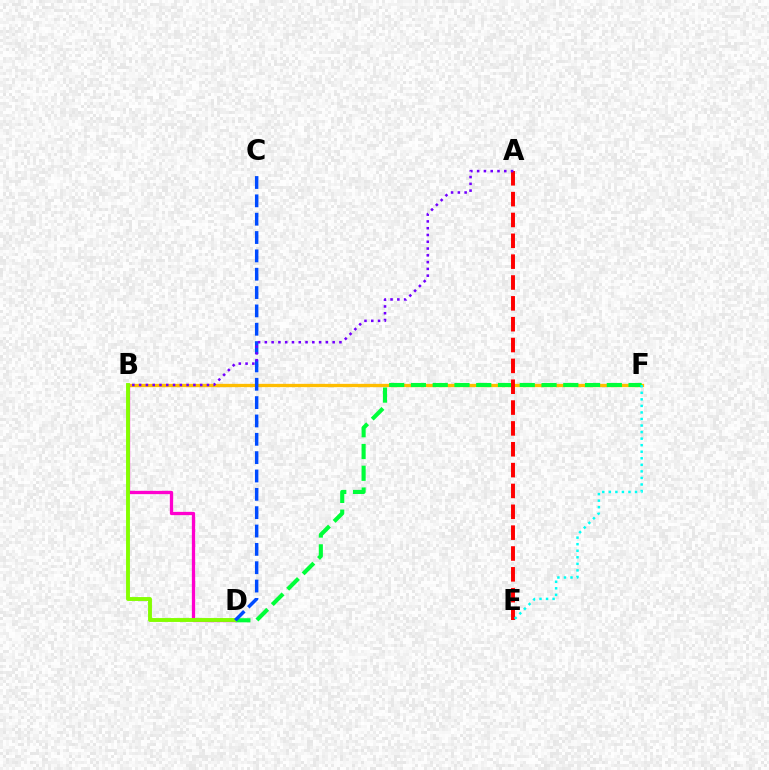{('B', 'F'): [{'color': '#ffbd00', 'line_style': 'solid', 'thickness': 2.38}], ('B', 'D'): [{'color': '#ff00cf', 'line_style': 'solid', 'thickness': 2.37}, {'color': '#84ff00', 'line_style': 'solid', 'thickness': 2.8}], ('D', 'F'): [{'color': '#00ff39', 'line_style': 'dashed', 'thickness': 2.96}], ('C', 'D'): [{'color': '#004bff', 'line_style': 'dashed', 'thickness': 2.49}], ('A', 'E'): [{'color': '#ff0000', 'line_style': 'dashed', 'thickness': 2.83}], ('E', 'F'): [{'color': '#00fff6', 'line_style': 'dotted', 'thickness': 1.78}], ('A', 'B'): [{'color': '#7200ff', 'line_style': 'dotted', 'thickness': 1.84}]}